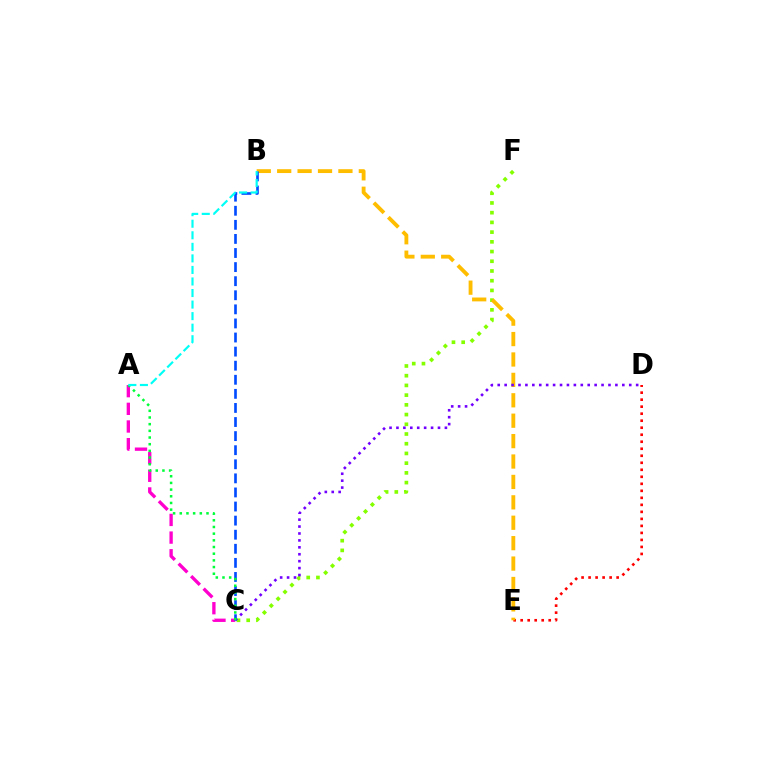{('C', 'F'): [{'color': '#84ff00', 'line_style': 'dotted', 'thickness': 2.64}], ('D', 'E'): [{'color': '#ff0000', 'line_style': 'dotted', 'thickness': 1.91}], ('B', 'E'): [{'color': '#ffbd00', 'line_style': 'dashed', 'thickness': 2.77}], ('C', 'D'): [{'color': '#7200ff', 'line_style': 'dotted', 'thickness': 1.88}], ('A', 'C'): [{'color': '#ff00cf', 'line_style': 'dashed', 'thickness': 2.4}, {'color': '#00ff39', 'line_style': 'dotted', 'thickness': 1.81}], ('B', 'C'): [{'color': '#004bff', 'line_style': 'dashed', 'thickness': 1.91}], ('A', 'B'): [{'color': '#00fff6', 'line_style': 'dashed', 'thickness': 1.57}]}